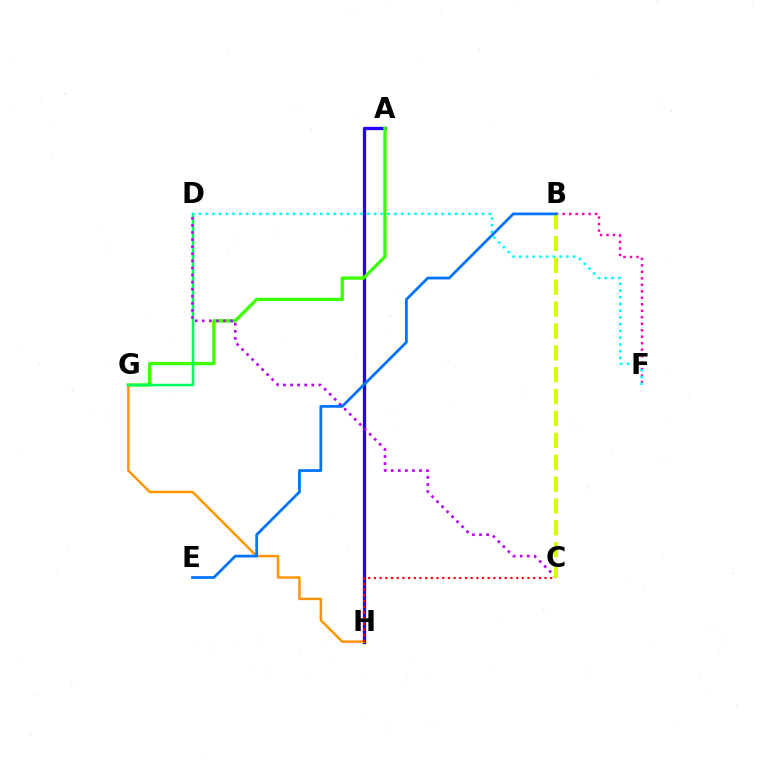{('A', 'H'): [{'color': '#2500ff', 'line_style': 'solid', 'thickness': 2.38}], ('A', 'G'): [{'color': '#3dff00', 'line_style': 'solid', 'thickness': 2.4}], ('G', 'H'): [{'color': '#ff9400', 'line_style': 'solid', 'thickness': 1.77}], ('D', 'G'): [{'color': '#00ff5c', 'line_style': 'solid', 'thickness': 1.79}], ('B', 'F'): [{'color': '#ff00ac', 'line_style': 'dotted', 'thickness': 1.76}], ('C', 'D'): [{'color': '#b900ff', 'line_style': 'dotted', 'thickness': 1.92}], ('D', 'F'): [{'color': '#00fff6', 'line_style': 'dotted', 'thickness': 1.83}], ('B', 'C'): [{'color': '#d1ff00', 'line_style': 'dashed', 'thickness': 2.97}], ('C', 'H'): [{'color': '#ff0000', 'line_style': 'dotted', 'thickness': 1.54}], ('B', 'E'): [{'color': '#0074ff', 'line_style': 'solid', 'thickness': 1.99}]}